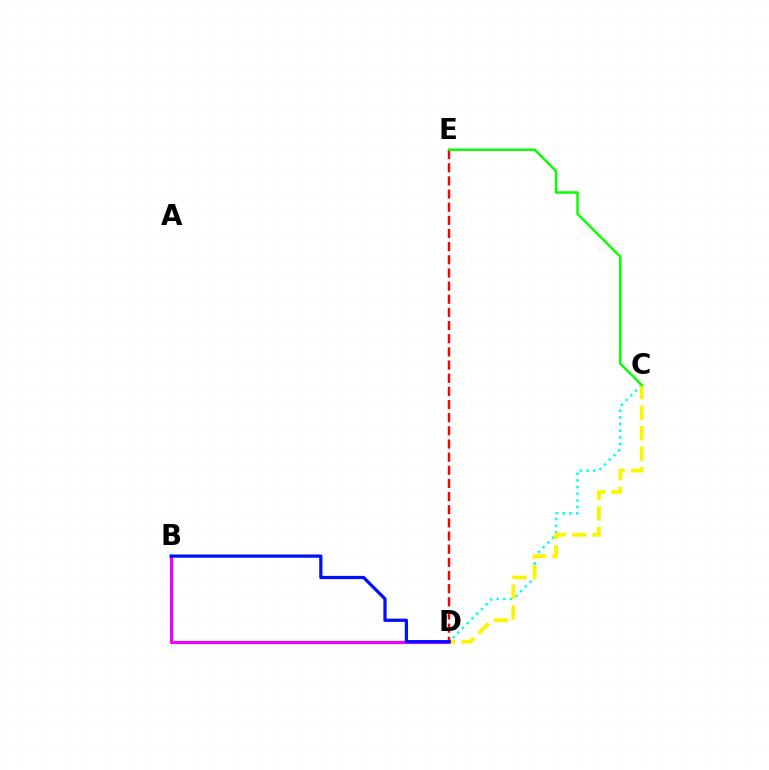{('C', 'D'): [{'color': '#00fff6', 'line_style': 'dotted', 'thickness': 1.81}, {'color': '#fcf500', 'line_style': 'dashed', 'thickness': 2.79}], ('B', 'D'): [{'color': '#ee00ff', 'line_style': 'solid', 'thickness': 2.26}, {'color': '#0010ff', 'line_style': 'solid', 'thickness': 2.33}], ('D', 'E'): [{'color': '#ff0000', 'line_style': 'dashed', 'thickness': 1.79}], ('C', 'E'): [{'color': '#08ff00', 'line_style': 'solid', 'thickness': 1.78}]}